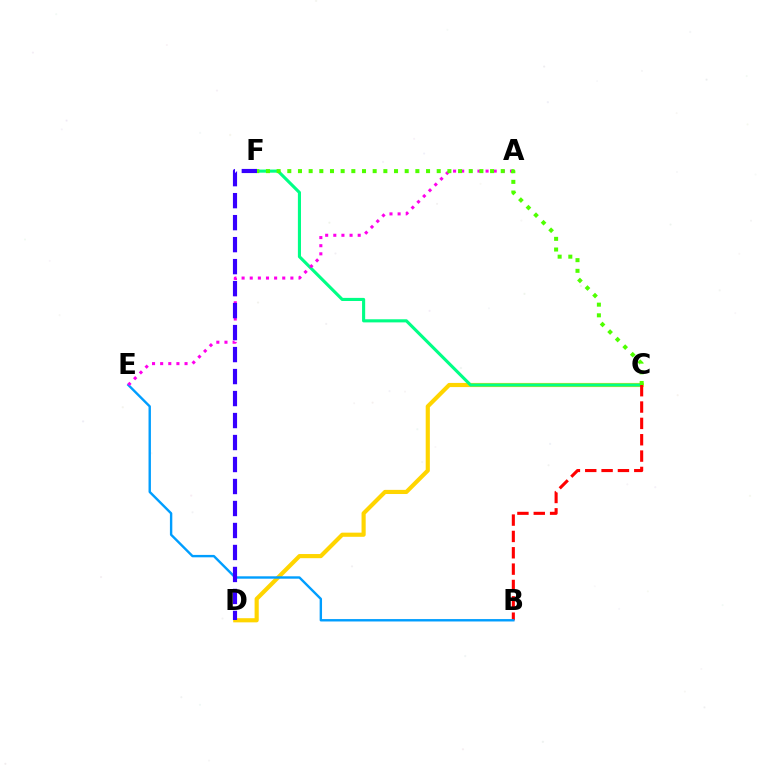{('C', 'D'): [{'color': '#ffd500', 'line_style': 'solid', 'thickness': 2.98}], ('C', 'F'): [{'color': '#00ff86', 'line_style': 'solid', 'thickness': 2.24}, {'color': '#4fff00', 'line_style': 'dotted', 'thickness': 2.9}], ('B', 'C'): [{'color': '#ff0000', 'line_style': 'dashed', 'thickness': 2.22}], ('B', 'E'): [{'color': '#009eff', 'line_style': 'solid', 'thickness': 1.73}], ('A', 'E'): [{'color': '#ff00ed', 'line_style': 'dotted', 'thickness': 2.21}], ('D', 'F'): [{'color': '#3700ff', 'line_style': 'dashed', 'thickness': 2.99}]}